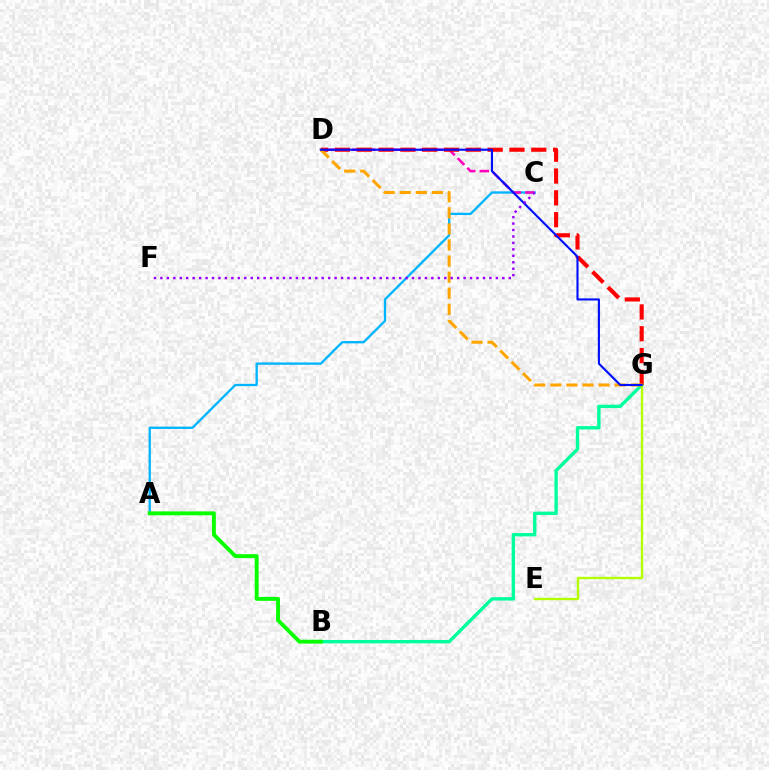{('A', 'C'): [{'color': '#00b5ff', 'line_style': 'solid', 'thickness': 1.66}], ('C', 'D'): [{'color': '#ff00bd', 'line_style': 'dashed', 'thickness': 1.85}], ('B', 'G'): [{'color': '#00ff9d', 'line_style': 'solid', 'thickness': 2.43}], ('D', 'G'): [{'color': '#ff0000', 'line_style': 'dashed', 'thickness': 2.96}, {'color': '#ffa500', 'line_style': 'dashed', 'thickness': 2.18}, {'color': '#0010ff', 'line_style': 'solid', 'thickness': 1.54}], ('E', 'G'): [{'color': '#b3ff00', 'line_style': 'solid', 'thickness': 1.7}], ('C', 'F'): [{'color': '#9b00ff', 'line_style': 'dotted', 'thickness': 1.75}], ('A', 'B'): [{'color': '#08ff00', 'line_style': 'solid', 'thickness': 2.8}]}